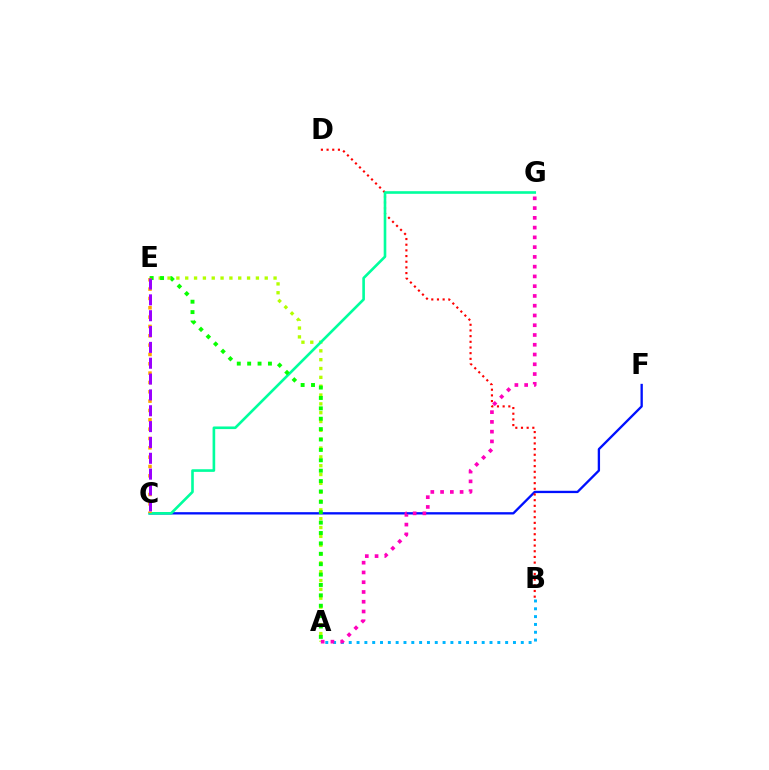{('C', 'F'): [{'color': '#0010ff', 'line_style': 'solid', 'thickness': 1.68}], ('A', 'B'): [{'color': '#00b5ff', 'line_style': 'dotted', 'thickness': 2.12}], ('A', 'E'): [{'color': '#b3ff00', 'line_style': 'dotted', 'thickness': 2.4}, {'color': '#08ff00', 'line_style': 'dotted', 'thickness': 2.82}], ('A', 'G'): [{'color': '#ff00bd', 'line_style': 'dotted', 'thickness': 2.65}], ('B', 'D'): [{'color': '#ff0000', 'line_style': 'dotted', 'thickness': 1.54}], ('C', 'G'): [{'color': '#00ff9d', 'line_style': 'solid', 'thickness': 1.89}], ('C', 'E'): [{'color': '#ffa500', 'line_style': 'dotted', 'thickness': 2.54}, {'color': '#9b00ff', 'line_style': 'dashed', 'thickness': 2.15}]}